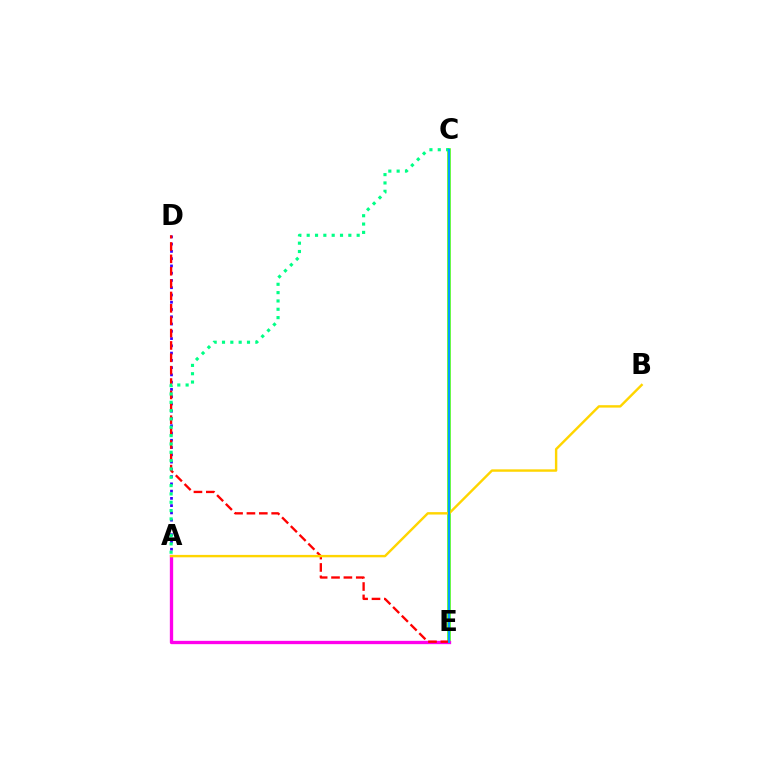{('C', 'E'): [{'color': '#4fff00', 'line_style': 'solid', 'thickness': 2.55}, {'color': '#009eff', 'line_style': 'solid', 'thickness': 1.56}], ('A', 'D'): [{'color': '#3700ff', 'line_style': 'dotted', 'thickness': 1.97}], ('A', 'E'): [{'color': '#ff00ed', 'line_style': 'solid', 'thickness': 2.39}], ('D', 'E'): [{'color': '#ff0000', 'line_style': 'dashed', 'thickness': 1.68}], ('A', 'C'): [{'color': '#00ff86', 'line_style': 'dotted', 'thickness': 2.26}], ('A', 'B'): [{'color': '#ffd500', 'line_style': 'solid', 'thickness': 1.74}]}